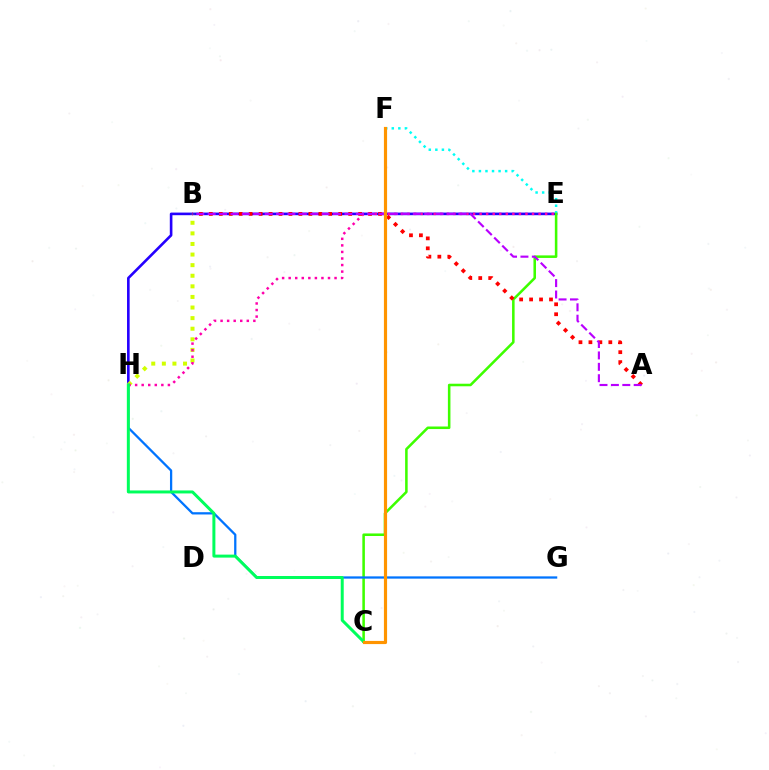{('E', 'H'): [{'color': '#2500ff', 'line_style': 'solid', 'thickness': 1.89}, {'color': '#ff00ac', 'line_style': 'dotted', 'thickness': 1.78}], ('B', 'H'): [{'color': '#d1ff00', 'line_style': 'dotted', 'thickness': 2.88}], ('E', 'F'): [{'color': '#00fff6', 'line_style': 'dotted', 'thickness': 1.78}], ('C', 'E'): [{'color': '#3dff00', 'line_style': 'solid', 'thickness': 1.84}], ('A', 'B'): [{'color': '#ff0000', 'line_style': 'dotted', 'thickness': 2.7}, {'color': '#b900ff', 'line_style': 'dashed', 'thickness': 1.55}], ('G', 'H'): [{'color': '#0074ff', 'line_style': 'solid', 'thickness': 1.64}], ('C', 'H'): [{'color': '#00ff5c', 'line_style': 'solid', 'thickness': 2.15}], ('C', 'F'): [{'color': '#ff9400', 'line_style': 'solid', 'thickness': 2.28}]}